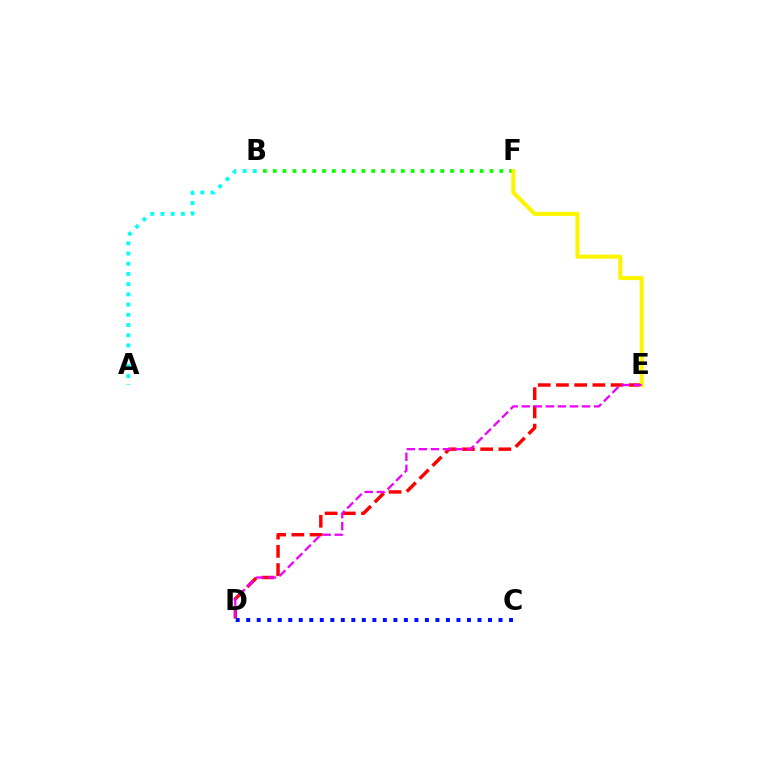{('A', 'B'): [{'color': '#00fff6', 'line_style': 'dotted', 'thickness': 2.77}], ('B', 'F'): [{'color': '#08ff00', 'line_style': 'dotted', 'thickness': 2.68}], ('D', 'E'): [{'color': '#ff0000', 'line_style': 'dashed', 'thickness': 2.47}, {'color': '#ee00ff', 'line_style': 'dashed', 'thickness': 1.64}], ('C', 'D'): [{'color': '#0010ff', 'line_style': 'dotted', 'thickness': 2.86}], ('E', 'F'): [{'color': '#fcf500', 'line_style': 'solid', 'thickness': 2.95}]}